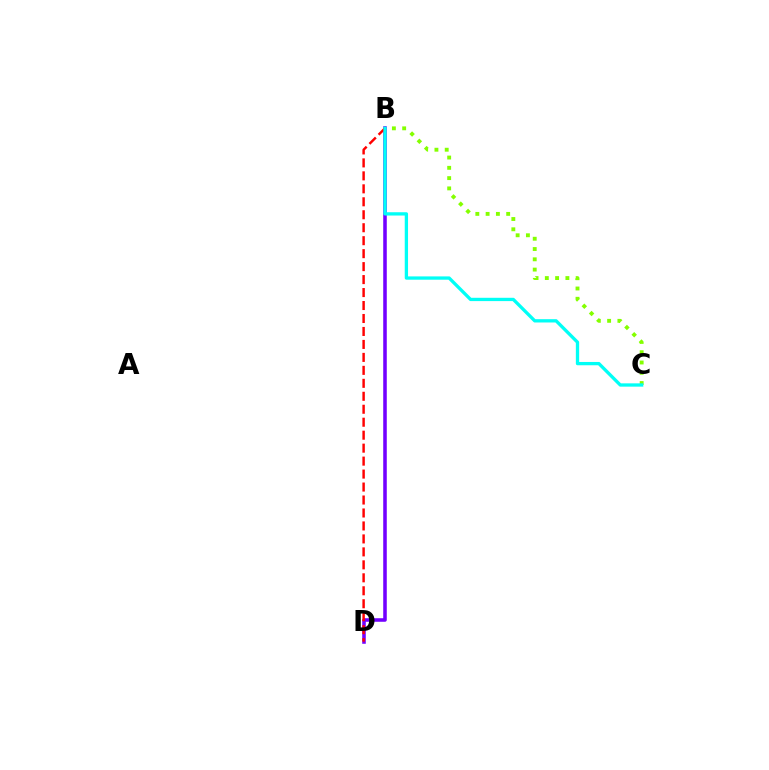{('B', 'C'): [{'color': '#84ff00', 'line_style': 'dotted', 'thickness': 2.79}, {'color': '#00fff6', 'line_style': 'solid', 'thickness': 2.38}], ('B', 'D'): [{'color': '#7200ff', 'line_style': 'solid', 'thickness': 2.56}, {'color': '#ff0000', 'line_style': 'dashed', 'thickness': 1.76}]}